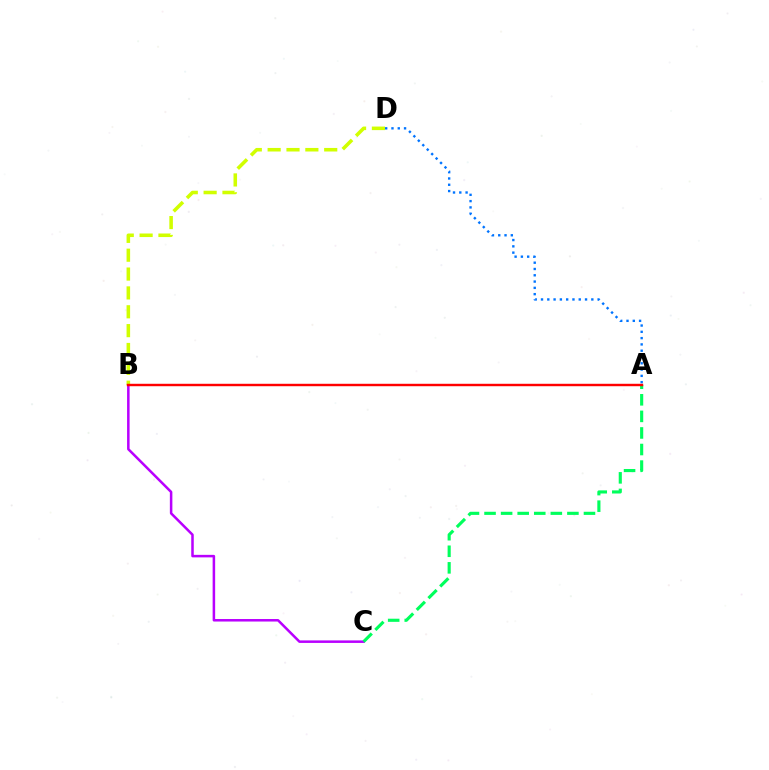{('B', 'C'): [{'color': '#b900ff', 'line_style': 'solid', 'thickness': 1.81}], ('A', 'C'): [{'color': '#00ff5c', 'line_style': 'dashed', 'thickness': 2.25}], ('B', 'D'): [{'color': '#d1ff00', 'line_style': 'dashed', 'thickness': 2.56}], ('A', 'D'): [{'color': '#0074ff', 'line_style': 'dotted', 'thickness': 1.71}], ('A', 'B'): [{'color': '#ff0000', 'line_style': 'solid', 'thickness': 1.75}]}